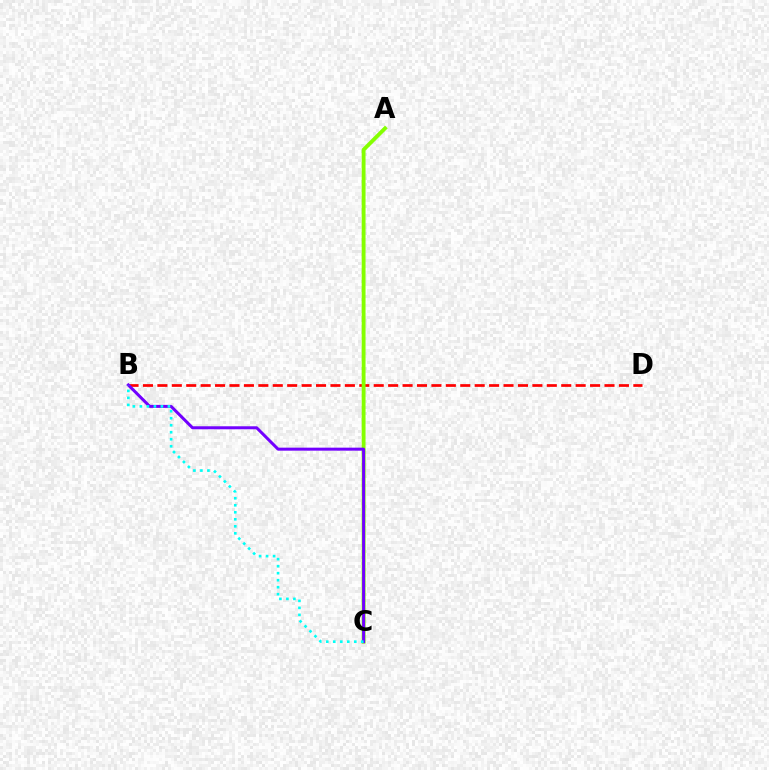{('B', 'D'): [{'color': '#ff0000', 'line_style': 'dashed', 'thickness': 1.96}], ('A', 'C'): [{'color': '#84ff00', 'line_style': 'solid', 'thickness': 2.77}], ('B', 'C'): [{'color': '#7200ff', 'line_style': 'solid', 'thickness': 2.17}, {'color': '#00fff6', 'line_style': 'dotted', 'thickness': 1.9}]}